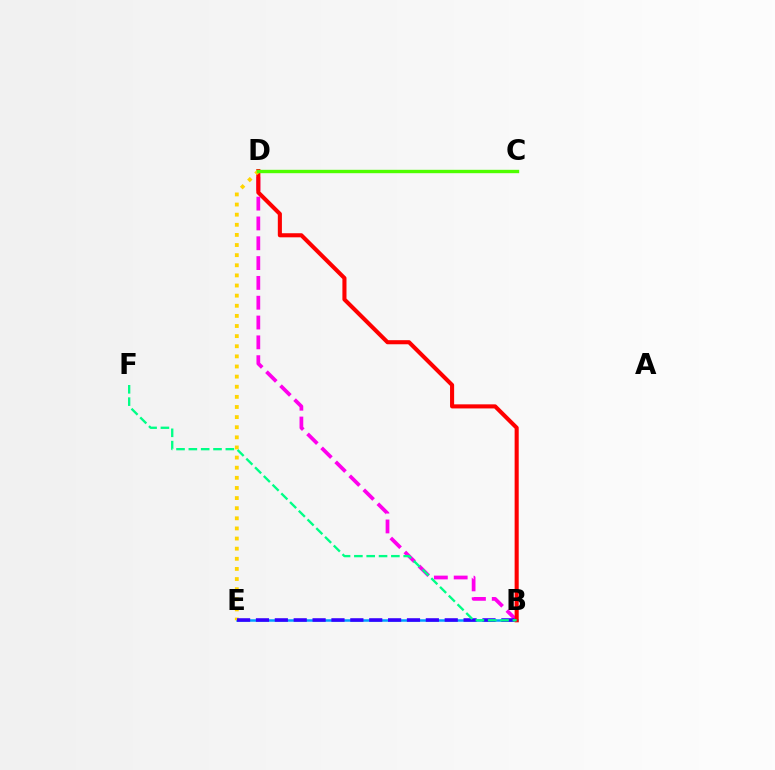{('B', 'D'): [{'color': '#ff00ed', 'line_style': 'dashed', 'thickness': 2.69}, {'color': '#ff0000', 'line_style': 'solid', 'thickness': 2.94}], ('B', 'E'): [{'color': '#009eff', 'line_style': 'solid', 'thickness': 1.8}, {'color': '#3700ff', 'line_style': 'dashed', 'thickness': 2.56}], ('D', 'E'): [{'color': '#ffd500', 'line_style': 'dotted', 'thickness': 2.75}], ('C', 'D'): [{'color': '#4fff00', 'line_style': 'solid', 'thickness': 2.43}], ('B', 'F'): [{'color': '#00ff86', 'line_style': 'dashed', 'thickness': 1.68}]}